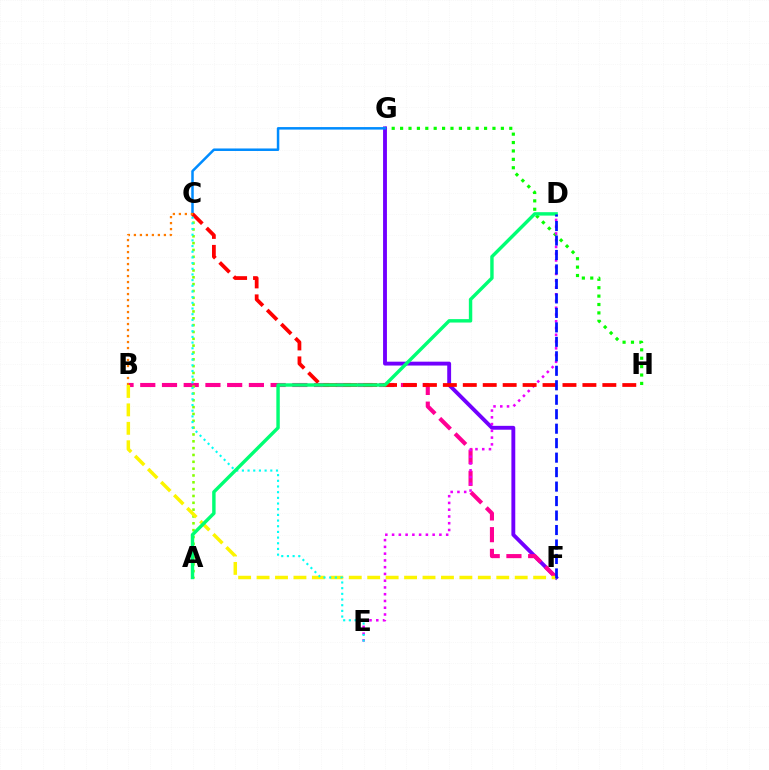{('G', 'H'): [{'color': '#08ff00', 'line_style': 'dotted', 'thickness': 2.28}], ('F', 'G'): [{'color': '#7200ff', 'line_style': 'solid', 'thickness': 2.79}], ('B', 'F'): [{'color': '#ff0094', 'line_style': 'dashed', 'thickness': 2.95}, {'color': '#fcf500', 'line_style': 'dashed', 'thickness': 2.5}], ('A', 'C'): [{'color': '#84ff00', 'line_style': 'dotted', 'thickness': 1.86}], ('C', 'G'): [{'color': '#008cff', 'line_style': 'solid', 'thickness': 1.81}], ('D', 'E'): [{'color': '#ee00ff', 'line_style': 'dotted', 'thickness': 1.84}], ('C', 'H'): [{'color': '#ff0000', 'line_style': 'dashed', 'thickness': 2.71}], ('B', 'C'): [{'color': '#ff7c00', 'line_style': 'dotted', 'thickness': 1.63}], ('C', 'E'): [{'color': '#00fff6', 'line_style': 'dotted', 'thickness': 1.54}], ('A', 'D'): [{'color': '#00ff74', 'line_style': 'solid', 'thickness': 2.46}], ('D', 'F'): [{'color': '#0010ff', 'line_style': 'dashed', 'thickness': 1.97}]}